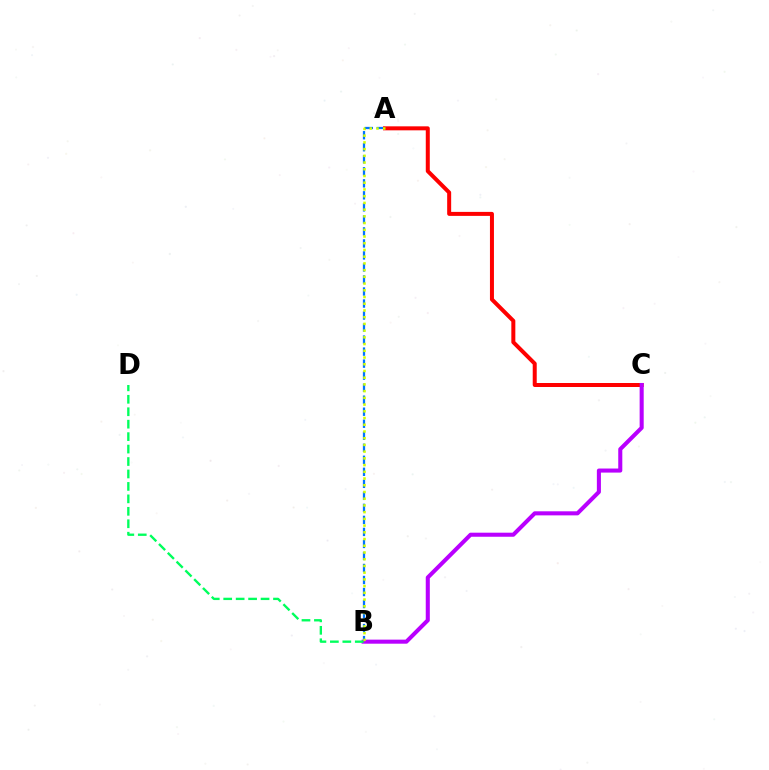{('A', 'B'): [{'color': '#0074ff', 'line_style': 'dashed', 'thickness': 1.63}, {'color': '#d1ff00', 'line_style': 'dotted', 'thickness': 1.83}], ('A', 'C'): [{'color': '#ff0000', 'line_style': 'solid', 'thickness': 2.88}], ('B', 'C'): [{'color': '#b900ff', 'line_style': 'solid', 'thickness': 2.92}], ('B', 'D'): [{'color': '#00ff5c', 'line_style': 'dashed', 'thickness': 1.69}]}